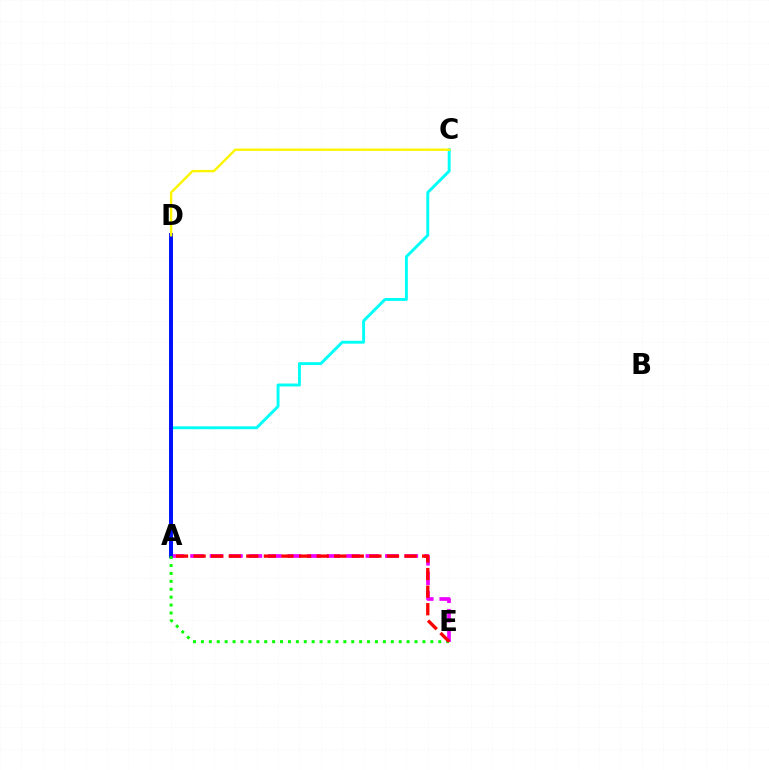{('A', 'C'): [{'color': '#00fff6', 'line_style': 'solid', 'thickness': 2.1}], ('A', 'E'): [{'color': '#ee00ff', 'line_style': 'dashed', 'thickness': 2.65}, {'color': '#08ff00', 'line_style': 'dotted', 'thickness': 2.15}, {'color': '#ff0000', 'line_style': 'dashed', 'thickness': 2.39}], ('A', 'D'): [{'color': '#0010ff', 'line_style': 'solid', 'thickness': 2.84}], ('C', 'D'): [{'color': '#fcf500', 'line_style': 'solid', 'thickness': 1.72}]}